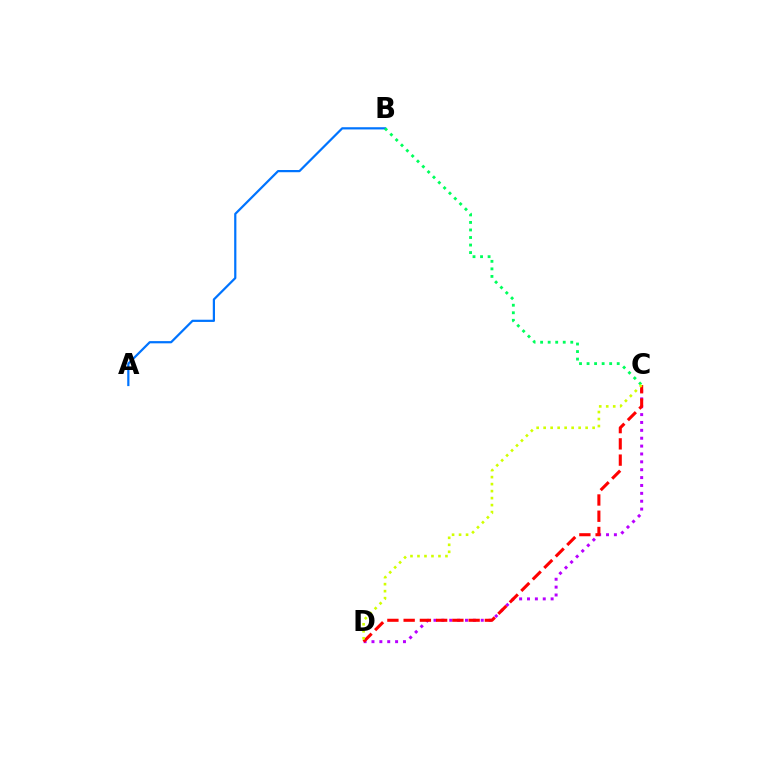{('A', 'B'): [{'color': '#0074ff', 'line_style': 'solid', 'thickness': 1.6}], ('B', 'C'): [{'color': '#00ff5c', 'line_style': 'dotted', 'thickness': 2.05}], ('C', 'D'): [{'color': '#b900ff', 'line_style': 'dotted', 'thickness': 2.14}, {'color': '#ff0000', 'line_style': 'dashed', 'thickness': 2.21}, {'color': '#d1ff00', 'line_style': 'dotted', 'thickness': 1.9}]}